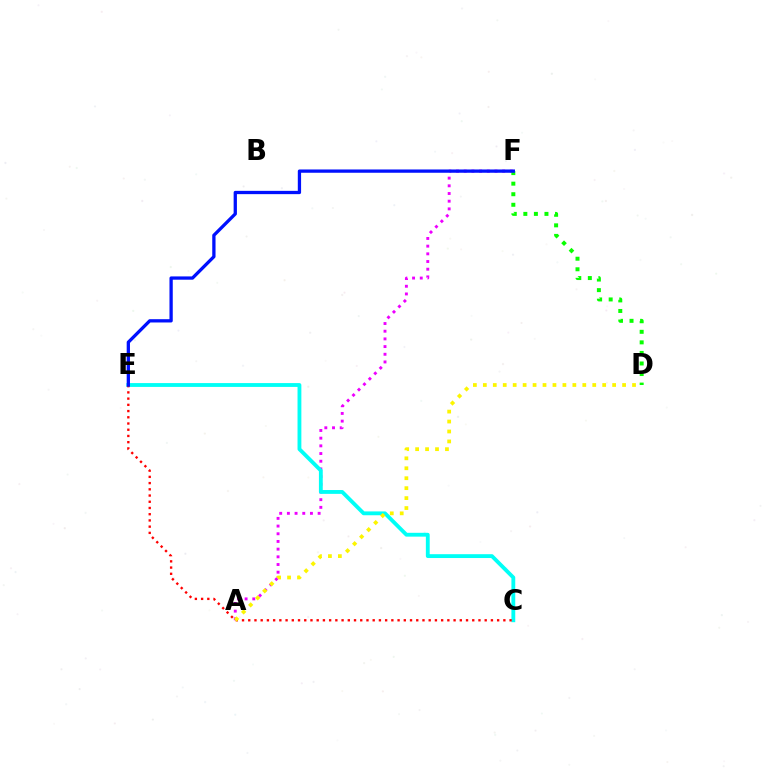{('A', 'F'): [{'color': '#ee00ff', 'line_style': 'dotted', 'thickness': 2.09}], ('C', 'E'): [{'color': '#00fff6', 'line_style': 'solid', 'thickness': 2.76}, {'color': '#ff0000', 'line_style': 'dotted', 'thickness': 1.69}], ('D', 'F'): [{'color': '#08ff00', 'line_style': 'dotted', 'thickness': 2.87}], ('E', 'F'): [{'color': '#0010ff', 'line_style': 'solid', 'thickness': 2.37}], ('A', 'D'): [{'color': '#fcf500', 'line_style': 'dotted', 'thickness': 2.7}]}